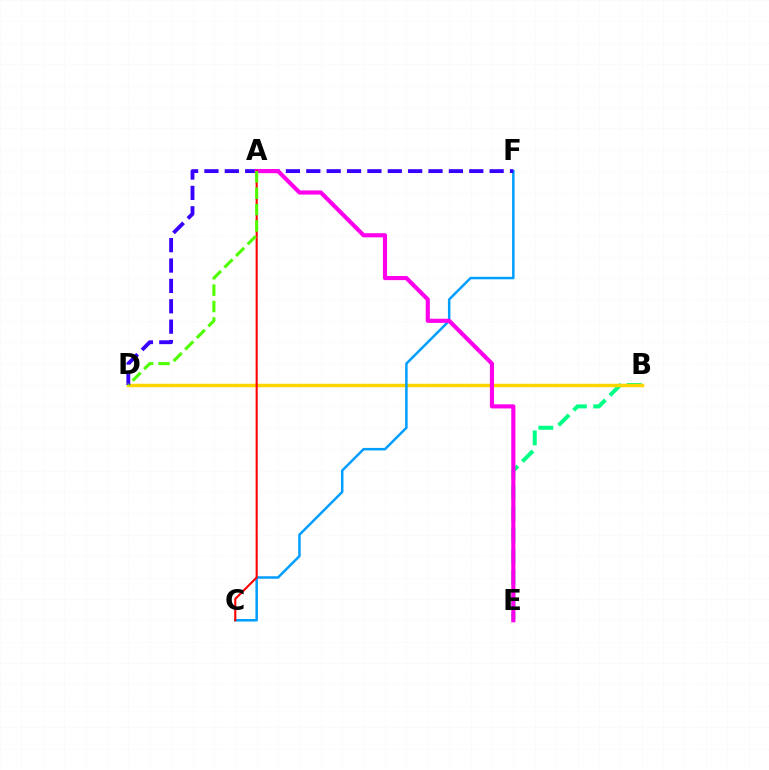{('B', 'E'): [{'color': '#00ff86', 'line_style': 'dashed', 'thickness': 2.88}], ('B', 'D'): [{'color': '#ffd500', 'line_style': 'solid', 'thickness': 2.51}], ('C', 'F'): [{'color': '#009eff', 'line_style': 'solid', 'thickness': 1.8}], ('D', 'F'): [{'color': '#3700ff', 'line_style': 'dashed', 'thickness': 2.77}], ('A', 'E'): [{'color': '#ff00ed', 'line_style': 'solid', 'thickness': 2.98}], ('A', 'C'): [{'color': '#ff0000', 'line_style': 'solid', 'thickness': 1.51}], ('A', 'D'): [{'color': '#4fff00', 'line_style': 'dashed', 'thickness': 2.23}]}